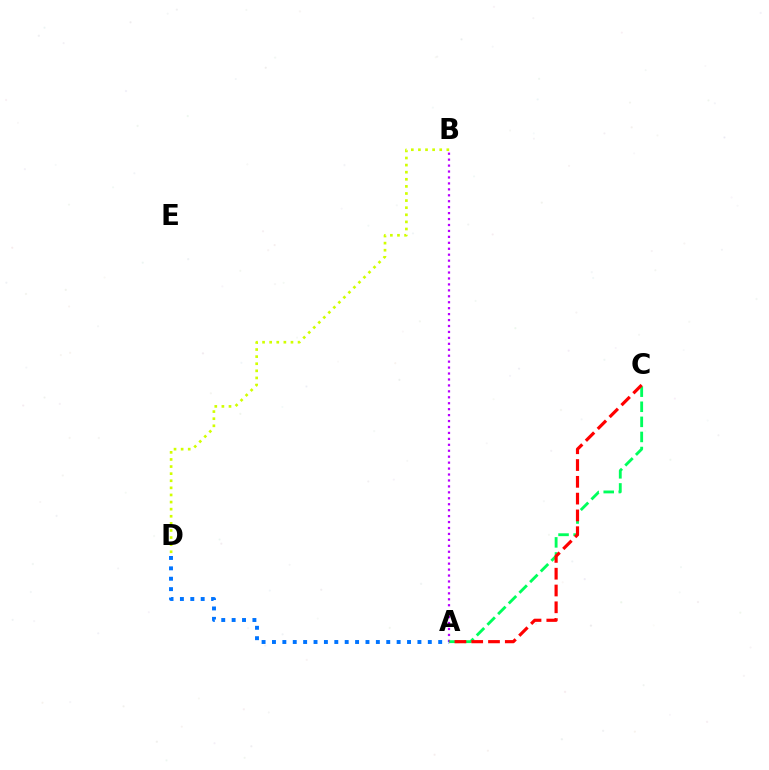{('A', 'B'): [{'color': '#b900ff', 'line_style': 'dotted', 'thickness': 1.61}], ('A', 'C'): [{'color': '#00ff5c', 'line_style': 'dashed', 'thickness': 2.05}, {'color': '#ff0000', 'line_style': 'dashed', 'thickness': 2.28}], ('A', 'D'): [{'color': '#0074ff', 'line_style': 'dotted', 'thickness': 2.82}], ('B', 'D'): [{'color': '#d1ff00', 'line_style': 'dotted', 'thickness': 1.93}]}